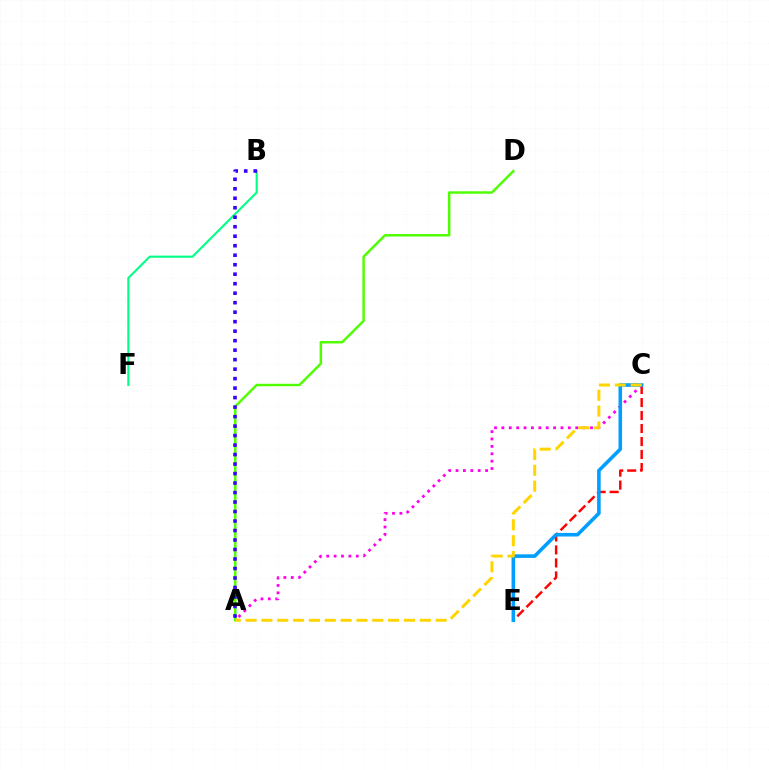{('B', 'F'): [{'color': '#00ff86', 'line_style': 'solid', 'thickness': 1.52}], ('C', 'E'): [{'color': '#ff0000', 'line_style': 'dashed', 'thickness': 1.77}, {'color': '#009eff', 'line_style': 'solid', 'thickness': 2.57}], ('A', 'C'): [{'color': '#ff00ed', 'line_style': 'dotted', 'thickness': 2.01}, {'color': '#ffd500', 'line_style': 'dashed', 'thickness': 2.15}], ('A', 'D'): [{'color': '#4fff00', 'line_style': 'solid', 'thickness': 1.78}], ('A', 'B'): [{'color': '#3700ff', 'line_style': 'dotted', 'thickness': 2.58}]}